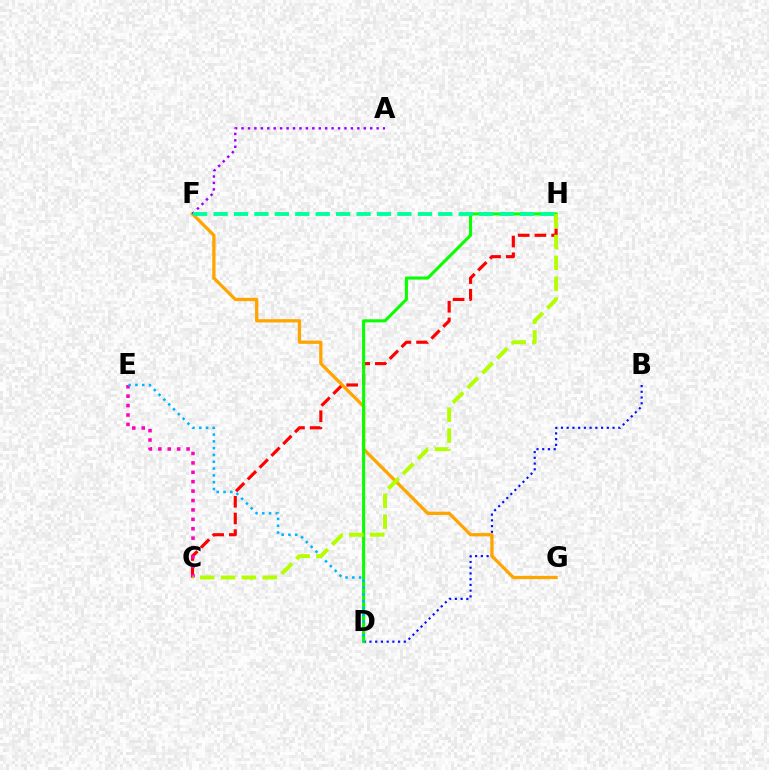{('C', 'H'): [{'color': '#ff0000', 'line_style': 'dashed', 'thickness': 2.27}, {'color': '#b3ff00', 'line_style': 'dashed', 'thickness': 2.83}], ('B', 'D'): [{'color': '#0010ff', 'line_style': 'dotted', 'thickness': 1.56}], ('C', 'E'): [{'color': '#ff00bd', 'line_style': 'dotted', 'thickness': 2.56}], ('F', 'G'): [{'color': '#ffa500', 'line_style': 'solid', 'thickness': 2.36}], ('A', 'F'): [{'color': '#9b00ff', 'line_style': 'dotted', 'thickness': 1.75}], ('D', 'H'): [{'color': '#08ff00', 'line_style': 'solid', 'thickness': 2.21}], ('D', 'E'): [{'color': '#00b5ff', 'line_style': 'dotted', 'thickness': 1.85}], ('F', 'H'): [{'color': '#00ff9d', 'line_style': 'dashed', 'thickness': 2.78}]}